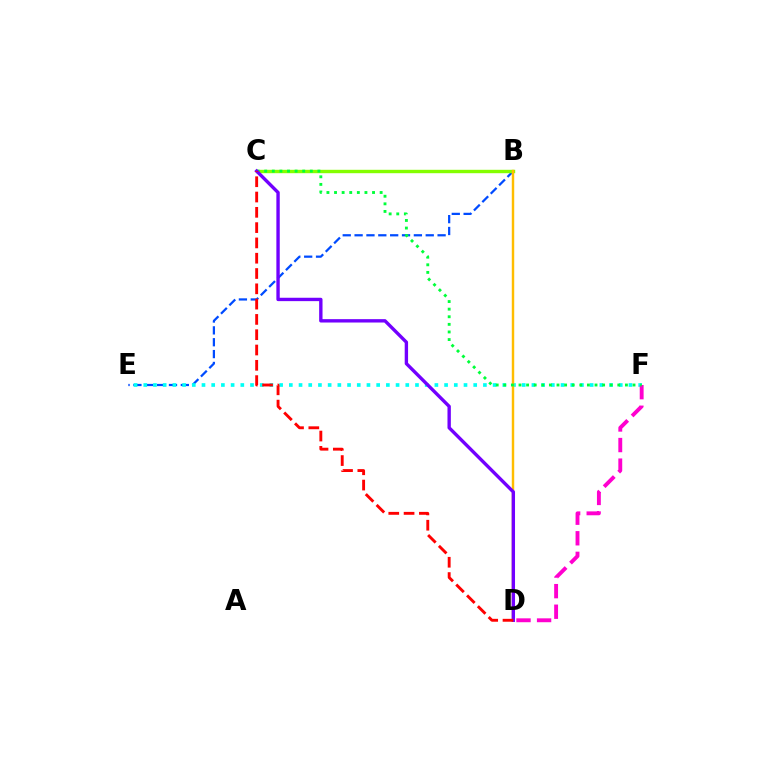{('B', 'E'): [{'color': '#004bff', 'line_style': 'dashed', 'thickness': 1.61}], ('E', 'F'): [{'color': '#00fff6', 'line_style': 'dotted', 'thickness': 2.64}], ('B', 'C'): [{'color': '#84ff00', 'line_style': 'solid', 'thickness': 2.44}], ('B', 'D'): [{'color': '#ffbd00', 'line_style': 'solid', 'thickness': 1.76}], ('D', 'F'): [{'color': '#ff00cf', 'line_style': 'dashed', 'thickness': 2.8}], ('C', 'F'): [{'color': '#00ff39', 'line_style': 'dotted', 'thickness': 2.07}], ('C', 'D'): [{'color': '#7200ff', 'line_style': 'solid', 'thickness': 2.43}, {'color': '#ff0000', 'line_style': 'dashed', 'thickness': 2.08}]}